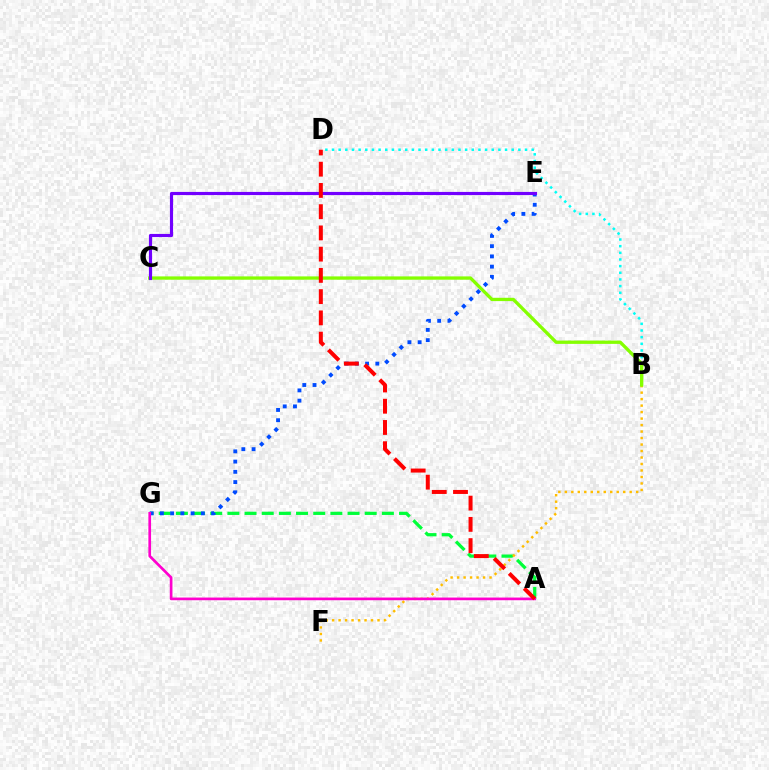{('A', 'G'): [{'color': '#00ff39', 'line_style': 'dashed', 'thickness': 2.33}, {'color': '#ff00cf', 'line_style': 'solid', 'thickness': 1.93}], ('B', 'D'): [{'color': '#00fff6', 'line_style': 'dotted', 'thickness': 1.81}], ('E', 'G'): [{'color': '#004bff', 'line_style': 'dotted', 'thickness': 2.78}], ('B', 'F'): [{'color': '#ffbd00', 'line_style': 'dotted', 'thickness': 1.76}], ('B', 'C'): [{'color': '#84ff00', 'line_style': 'solid', 'thickness': 2.39}], ('C', 'E'): [{'color': '#7200ff', 'line_style': 'solid', 'thickness': 2.27}], ('A', 'D'): [{'color': '#ff0000', 'line_style': 'dashed', 'thickness': 2.89}]}